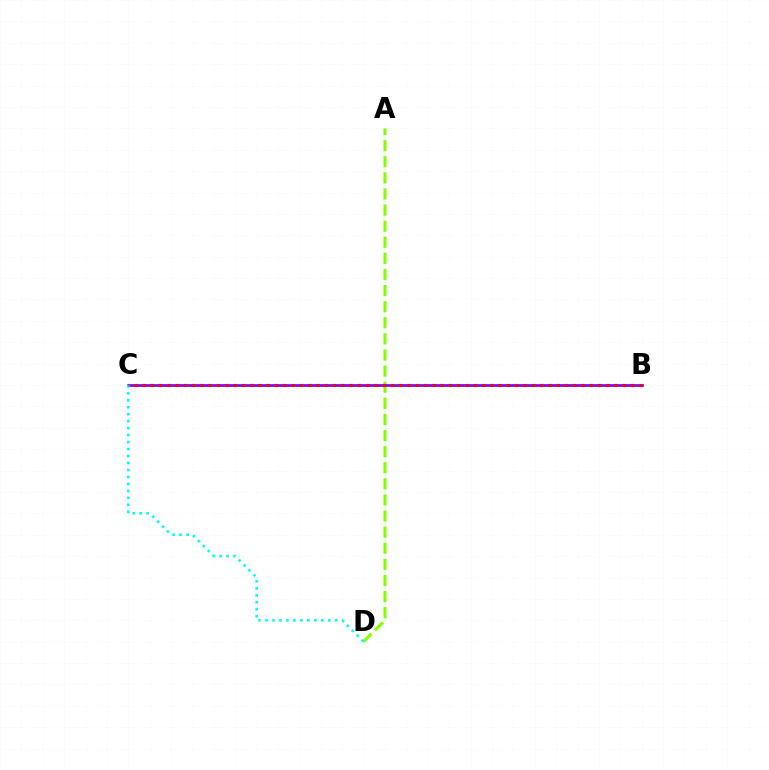{('A', 'D'): [{'color': '#84ff00', 'line_style': 'dashed', 'thickness': 2.19}], ('B', 'C'): [{'color': '#7200ff', 'line_style': 'solid', 'thickness': 1.91}, {'color': '#ff0000', 'line_style': 'dotted', 'thickness': 2.25}], ('C', 'D'): [{'color': '#00fff6', 'line_style': 'dotted', 'thickness': 1.89}]}